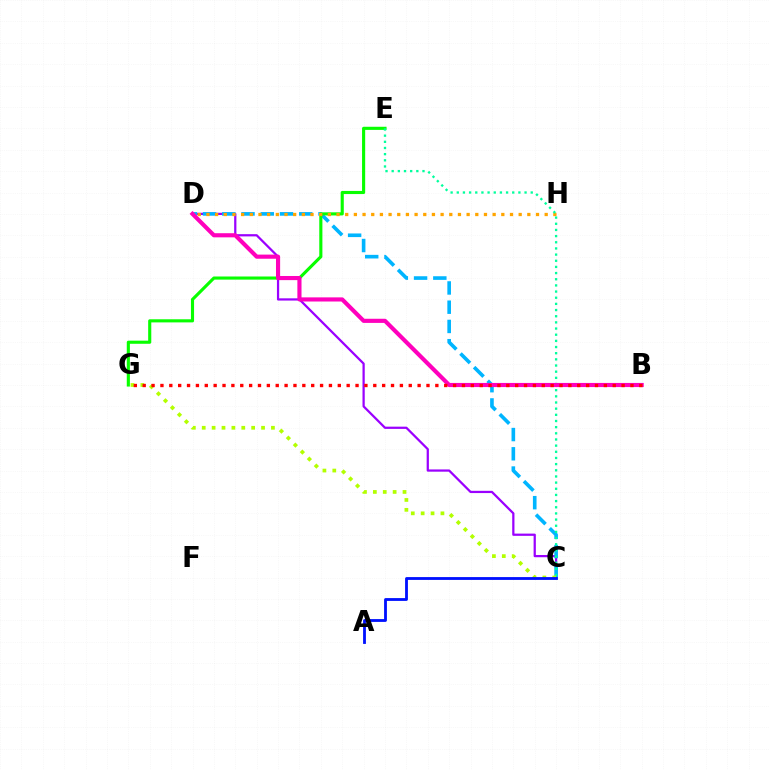{('C', 'D'): [{'color': '#9b00ff', 'line_style': 'solid', 'thickness': 1.61}, {'color': '#00b5ff', 'line_style': 'dashed', 'thickness': 2.61}], ('E', 'G'): [{'color': '#08ff00', 'line_style': 'solid', 'thickness': 2.25}], ('D', 'H'): [{'color': '#ffa500', 'line_style': 'dotted', 'thickness': 2.36}], ('C', 'E'): [{'color': '#00ff9d', 'line_style': 'dotted', 'thickness': 1.67}], ('C', 'G'): [{'color': '#b3ff00', 'line_style': 'dotted', 'thickness': 2.69}], ('A', 'C'): [{'color': '#0010ff', 'line_style': 'solid', 'thickness': 2.03}], ('B', 'D'): [{'color': '#ff00bd', 'line_style': 'solid', 'thickness': 2.98}], ('B', 'G'): [{'color': '#ff0000', 'line_style': 'dotted', 'thickness': 2.41}]}